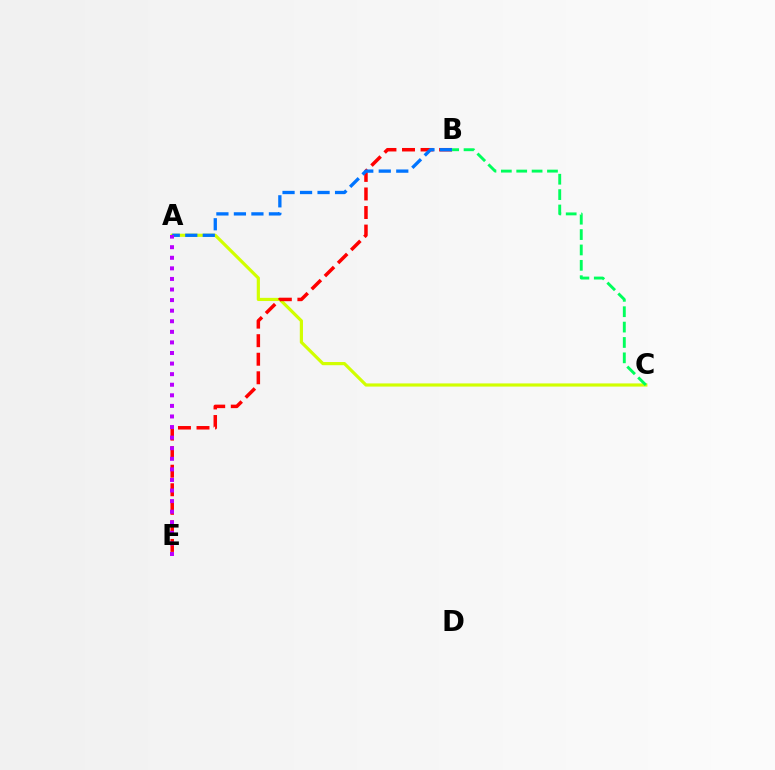{('A', 'C'): [{'color': '#d1ff00', 'line_style': 'solid', 'thickness': 2.29}], ('B', 'E'): [{'color': '#ff0000', 'line_style': 'dashed', 'thickness': 2.52}], ('A', 'B'): [{'color': '#0074ff', 'line_style': 'dashed', 'thickness': 2.38}], ('A', 'E'): [{'color': '#b900ff', 'line_style': 'dotted', 'thickness': 2.87}], ('B', 'C'): [{'color': '#00ff5c', 'line_style': 'dashed', 'thickness': 2.09}]}